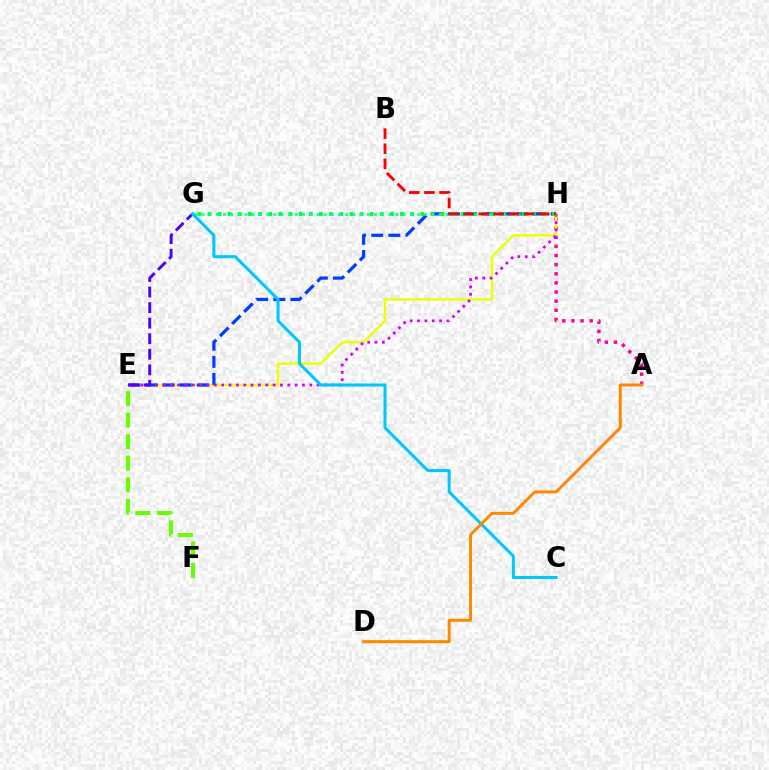{('E', 'F'): [{'color': '#66ff00', 'line_style': 'dashed', 'thickness': 2.93}], ('A', 'H'): [{'color': '#ff00a0', 'line_style': 'dotted', 'thickness': 2.48}], ('E', 'H'): [{'color': '#eeff00', 'line_style': 'solid', 'thickness': 1.74}, {'color': '#003fff', 'line_style': 'dashed', 'thickness': 2.33}, {'color': '#d600ff', 'line_style': 'dotted', 'thickness': 1.99}], ('G', 'H'): [{'color': '#00ff27', 'line_style': 'dotted', 'thickness': 2.75}, {'color': '#00ffaf', 'line_style': 'dotted', 'thickness': 1.95}], ('B', 'H'): [{'color': '#ff0000', 'line_style': 'dashed', 'thickness': 2.06}], ('E', 'G'): [{'color': '#4f00ff', 'line_style': 'dashed', 'thickness': 2.11}], ('C', 'G'): [{'color': '#00c7ff', 'line_style': 'solid', 'thickness': 2.18}], ('A', 'D'): [{'color': '#ff8800', 'line_style': 'solid', 'thickness': 2.14}]}